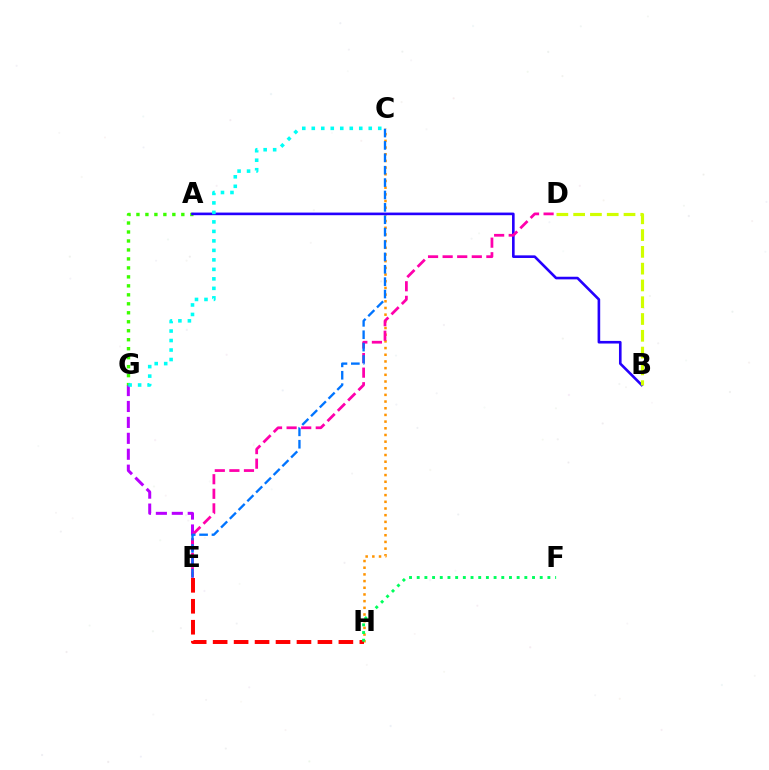{('E', 'G'): [{'color': '#b900ff', 'line_style': 'dashed', 'thickness': 2.16}], ('A', 'G'): [{'color': '#3dff00', 'line_style': 'dotted', 'thickness': 2.44}], ('C', 'H'): [{'color': '#ff9400', 'line_style': 'dotted', 'thickness': 1.82}], ('A', 'B'): [{'color': '#2500ff', 'line_style': 'solid', 'thickness': 1.89}], ('B', 'D'): [{'color': '#d1ff00', 'line_style': 'dashed', 'thickness': 2.28}], ('D', 'E'): [{'color': '#ff00ac', 'line_style': 'dashed', 'thickness': 1.98}], ('C', 'E'): [{'color': '#0074ff', 'line_style': 'dashed', 'thickness': 1.68}], ('E', 'H'): [{'color': '#ff0000', 'line_style': 'dashed', 'thickness': 2.85}], ('C', 'G'): [{'color': '#00fff6', 'line_style': 'dotted', 'thickness': 2.58}], ('F', 'H'): [{'color': '#00ff5c', 'line_style': 'dotted', 'thickness': 2.09}]}